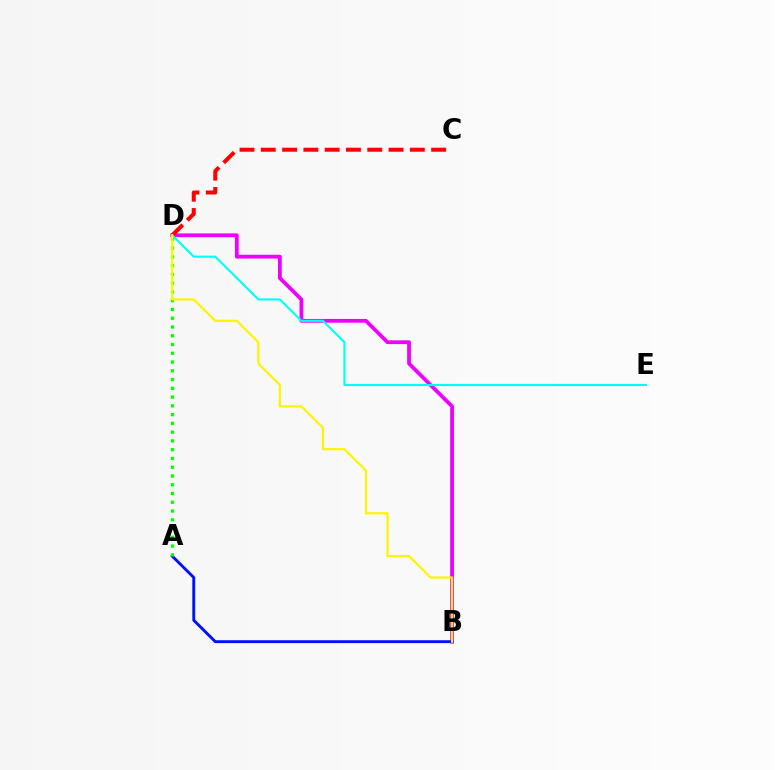{('B', 'D'): [{'color': '#ee00ff', 'line_style': 'solid', 'thickness': 2.72}, {'color': '#fcf500', 'line_style': 'solid', 'thickness': 1.59}], ('A', 'B'): [{'color': '#0010ff', 'line_style': 'solid', 'thickness': 2.07}], ('C', 'D'): [{'color': '#ff0000', 'line_style': 'dashed', 'thickness': 2.89}], ('D', 'E'): [{'color': '#00fff6', 'line_style': 'solid', 'thickness': 1.52}], ('A', 'D'): [{'color': '#08ff00', 'line_style': 'dotted', 'thickness': 2.38}]}